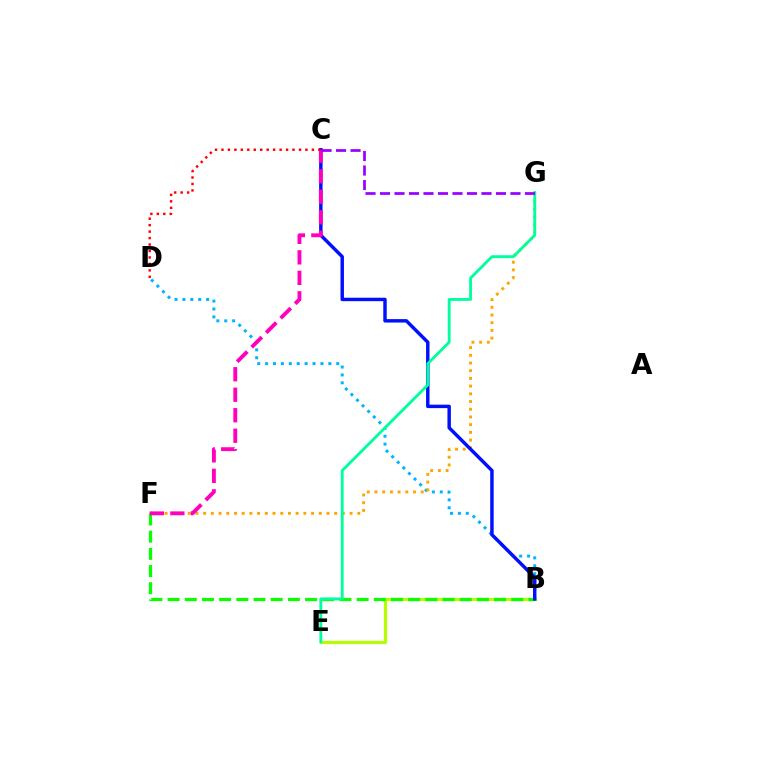{('B', 'D'): [{'color': '#00b5ff', 'line_style': 'dotted', 'thickness': 2.15}], ('B', 'E'): [{'color': '#b3ff00', 'line_style': 'solid', 'thickness': 2.28}], ('B', 'F'): [{'color': '#08ff00', 'line_style': 'dashed', 'thickness': 2.33}], ('F', 'G'): [{'color': '#ffa500', 'line_style': 'dotted', 'thickness': 2.09}], ('B', 'C'): [{'color': '#0010ff', 'line_style': 'solid', 'thickness': 2.48}], ('E', 'G'): [{'color': '#00ff9d', 'line_style': 'solid', 'thickness': 2.05}], ('C', 'F'): [{'color': '#ff00bd', 'line_style': 'dashed', 'thickness': 2.78}], ('C', 'D'): [{'color': '#ff0000', 'line_style': 'dotted', 'thickness': 1.76}], ('C', 'G'): [{'color': '#9b00ff', 'line_style': 'dashed', 'thickness': 1.97}]}